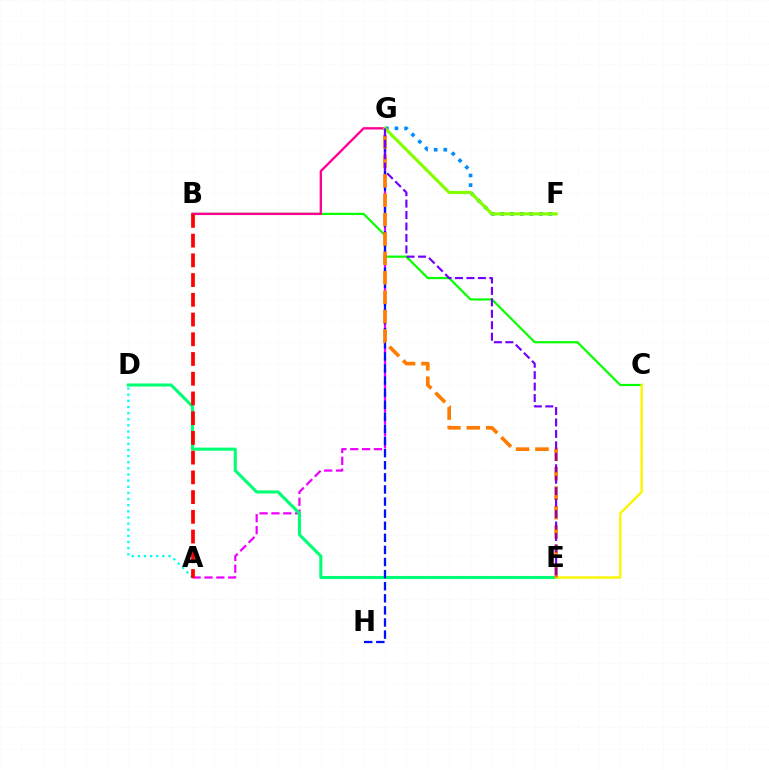{('B', 'C'): [{'color': '#08ff00', 'line_style': 'solid', 'thickness': 1.59}], ('B', 'G'): [{'color': '#ff0094', 'line_style': 'solid', 'thickness': 1.7}], ('A', 'G'): [{'color': '#ee00ff', 'line_style': 'dashed', 'thickness': 1.61}], ('D', 'E'): [{'color': '#00ff74', 'line_style': 'solid', 'thickness': 2.22}], ('G', 'H'): [{'color': '#0010ff', 'line_style': 'dashed', 'thickness': 1.64}], ('A', 'D'): [{'color': '#00fff6', 'line_style': 'dotted', 'thickness': 1.67}], ('A', 'B'): [{'color': '#ff0000', 'line_style': 'dashed', 'thickness': 2.68}], ('C', 'E'): [{'color': '#fcf500', 'line_style': 'solid', 'thickness': 1.72}], ('E', 'G'): [{'color': '#ff7c00', 'line_style': 'dashed', 'thickness': 2.63}, {'color': '#7200ff', 'line_style': 'dashed', 'thickness': 1.56}], ('F', 'G'): [{'color': '#008cff', 'line_style': 'dotted', 'thickness': 2.61}, {'color': '#84ff00', 'line_style': 'solid', 'thickness': 2.3}]}